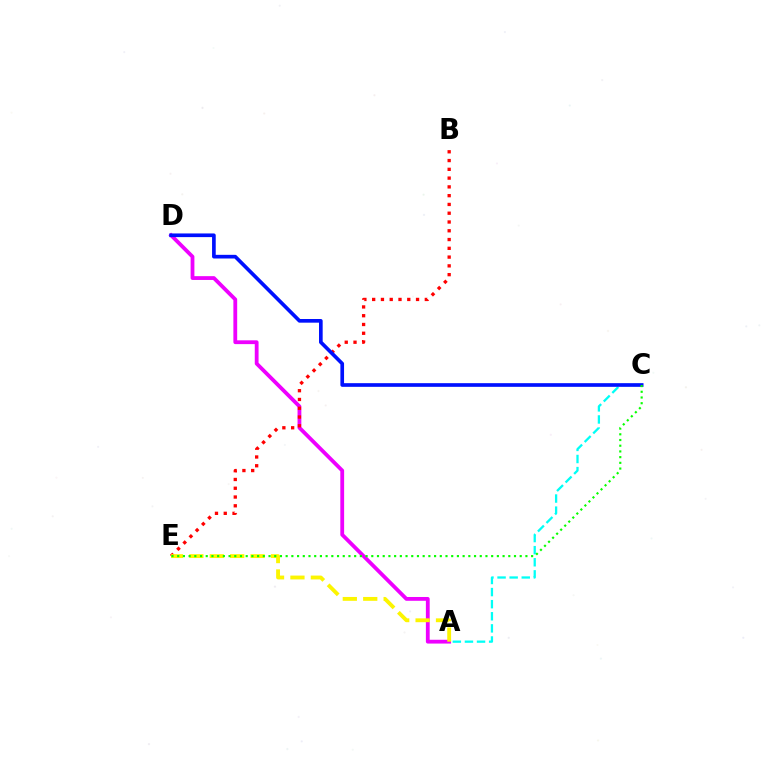{('A', 'C'): [{'color': '#00fff6', 'line_style': 'dashed', 'thickness': 1.64}], ('A', 'D'): [{'color': '#ee00ff', 'line_style': 'solid', 'thickness': 2.74}], ('B', 'E'): [{'color': '#ff0000', 'line_style': 'dotted', 'thickness': 2.38}], ('A', 'E'): [{'color': '#fcf500', 'line_style': 'dashed', 'thickness': 2.77}], ('C', 'D'): [{'color': '#0010ff', 'line_style': 'solid', 'thickness': 2.64}], ('C', 'E'): [{'color': '#08ff00', 'line_style': 'dotted', 'thickness': 1.55}]}